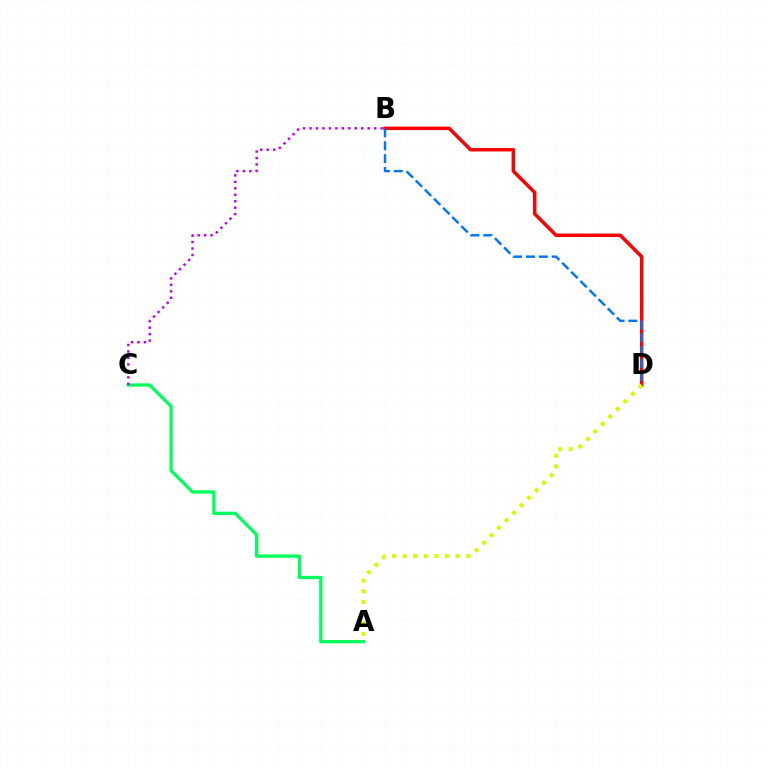{('B', 'D'): [{'color': '#ff0000', 'line_style': 'solid', 'thickness': 2.51}, {'color': '#0074ff', 'line_style': 'dashed', 'thickness': 1.75}], ('A', 'C'): [{'color': '#00ff5c', 'line_style': 'solid', 'thickness': 2.36}], ('A', 'D'): [{'color': '#d1ff00', 'line_style': 'dotted', 'thickness': 2.88}], ('B', 'C'): [{'color': '#b900ff', 'line_style': 'dotted', 'thickness': 1.75}]}